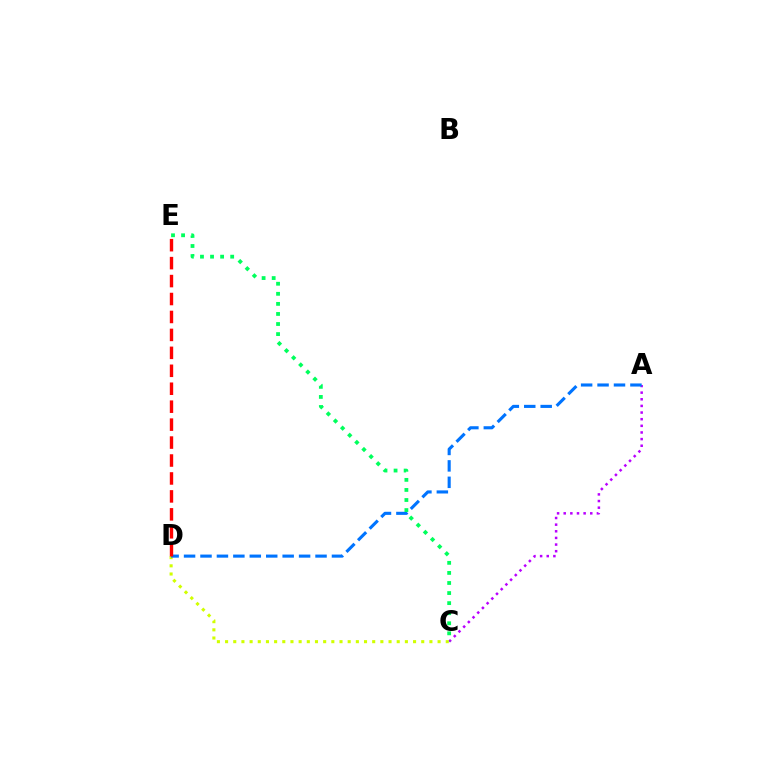{('A', 'C'): [{'color': '#b900ff', 'line_style': 'dotted', 'thickness': 1.8}], ('C', 'D'): [{'color': '#d1ff00', 'line_style': 'dotted', 'thickness': 2.22}], ('A', 'D'): [{'color': '#0074ff', 'line_style': 'dashed', 'thickness': 2.23}], ('D', 'E'): [{'color': '#ff0000', 'line_style': 'dashed', 'thickness': 2.44}], ('C', 'E'): [{'color': '#00ff5c', 'line_style': 'dotted', 'thickness': 2.74}]}